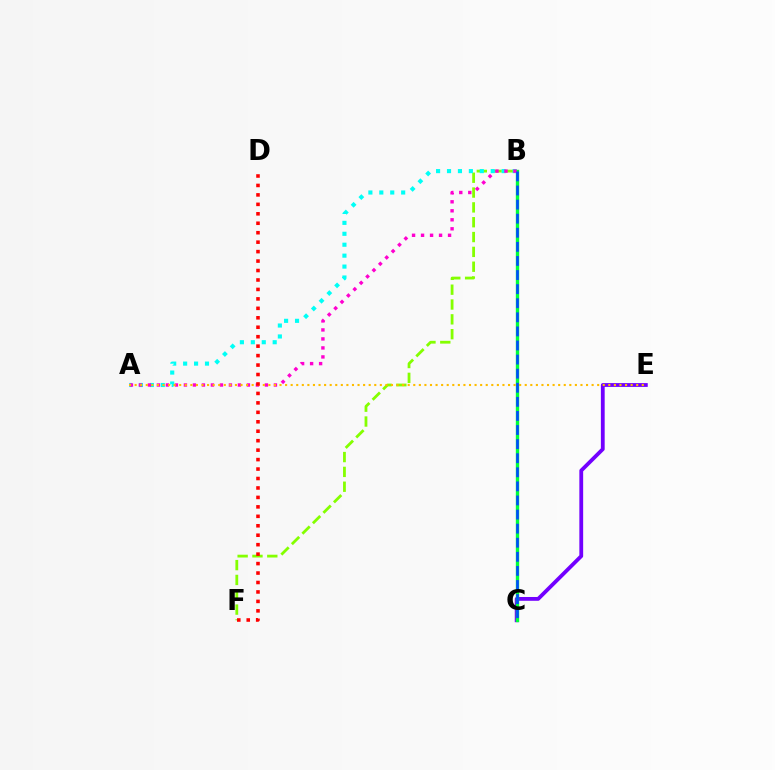{('B', 'F'): [{'color': '#84ff00', 'line_style': 'dashed', 'thickness': 2.01}], ('A', 'B'): [{'color': '#00fff6', 'line_style': 'dotted', 'thickness': 2.97}, {'color': '#ff00cf', 'line_style': 'dotted', 'thickness': 2.45}], ('C', 'E'): [{'color': '#7200ff', 'line_style': 'solid', 'thickness': 2.74}], ('B', 'C'): [{'color': '#00ff39', 'line_style': 'solid', 'thickness': 2.42}, {'color': '#004bff', 'line_style': 'dashed', 'thickness': 1.91}], ('A', 'E'): [{'color': '#ffbd00', 'line_style': 'dotted', 'thickness': 1.51}], ('D', 'F'): [{'color': '#ff0000', 'line_style': 'dotted', 'thickness': 2.57}]}